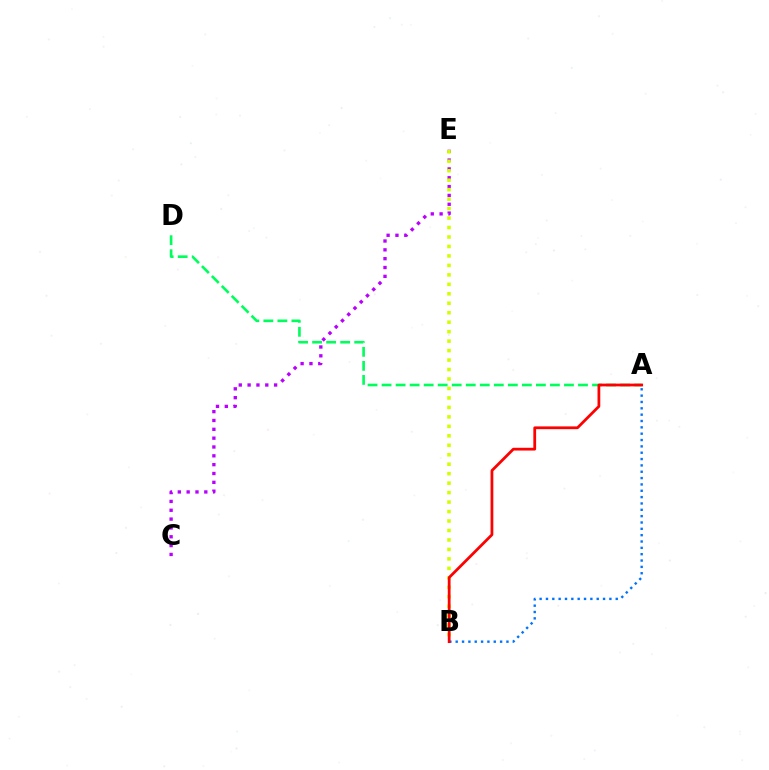{('C', 'E'): [{'color': '#b900ff', 'line_style': 'dotted', 'thickness': 2.4}], ('A', 'B'): [{'color': '#0074ff', 'line_style': 'dotted', 'thickness': 1.72}, {'color': '#ff0000', 'line_style': 'solid', 'thickness': 1.99}], ('B', 'E'): [{'color': '#d1ff00', 'line_style': 'dotted', 'thickness': 2.57}], ('A', 'D'): [{'color': '#00ff5c', 'line_style': 'dashed', 'thickness': 1.91}]}